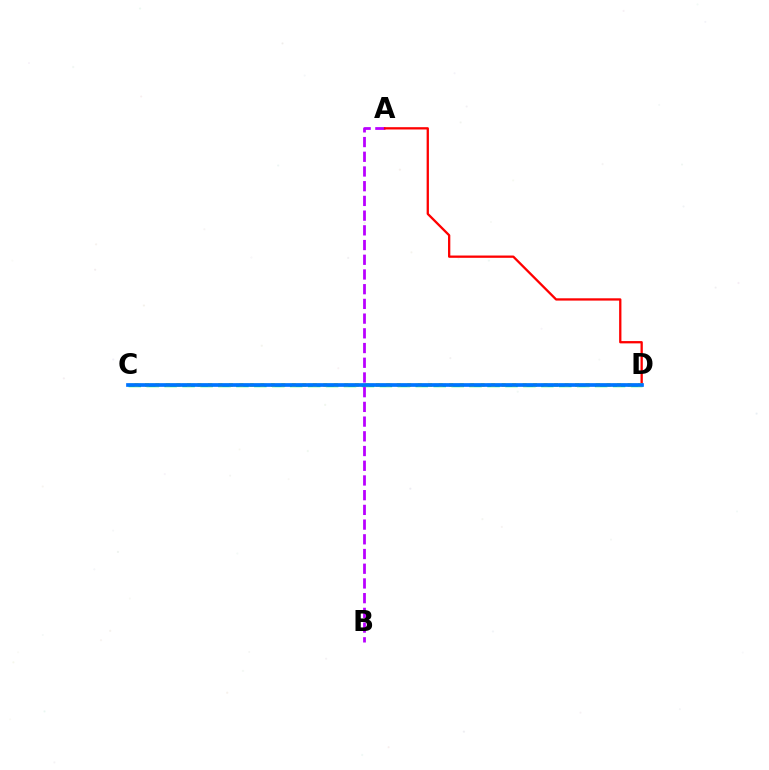{('C', 'D'): [{'color': '#00ff5c', 'line_style': 'dashed', 'thickness': 2.44}, {'color': '#d1ff00', 'line_style': 'dotted', 'thickness': 2.85}, {'color': '#0074ff', 'line_style': 'solid', 'thickness': 2.66}], ('A', 'B'): [{'color': '#b900ff', 'line_style': 'dashed', 'thickness': 2.0}], ('A', 'D'): [{'color': '#ff0000', 'line_style': 'solid', 'thickness': 1.65}]}